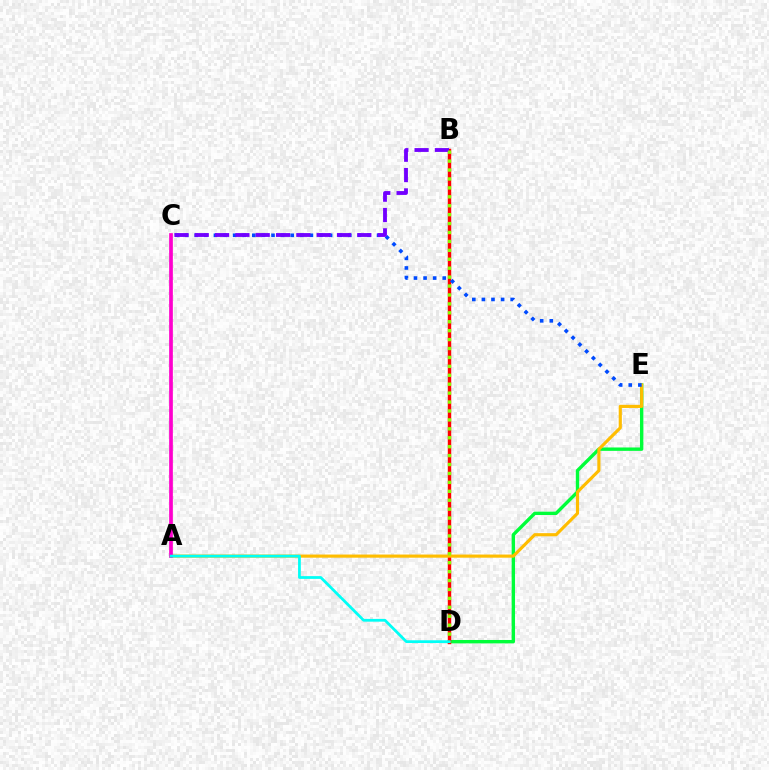{('D', 'E'): [{'color': '#00ff39', 'line_style': 'solid', 'thickness': 2.44}], ('B', 'D'): [{'color': '#ff0000', 'line_style': 'solid', 'thickness': 2.46}, {'color': '#84ff00', 'line_style': 'dotted', 'thickness': 2.42}], ('A', 'E'): [{'color': '#ffbd00', 'line_style': 'solid', 'thickness': 2.26}], ('C', 'E'): [{'color': '#004bff', 'line_style': 'dotted', 'thickness': 2.61}], ('B', 'C'): [{'color': '#7200ff', 'line_style': 'dashed', 'thickness': 2.76}], ('A', 'C'): [{'color': '#ff00cf', 'line_style': 'solid', 'thickness': 2.67}], ('A', 'D'): [{'color': '#00fff6', 'line_style': 'solid', 'thickness': 1.99}]}